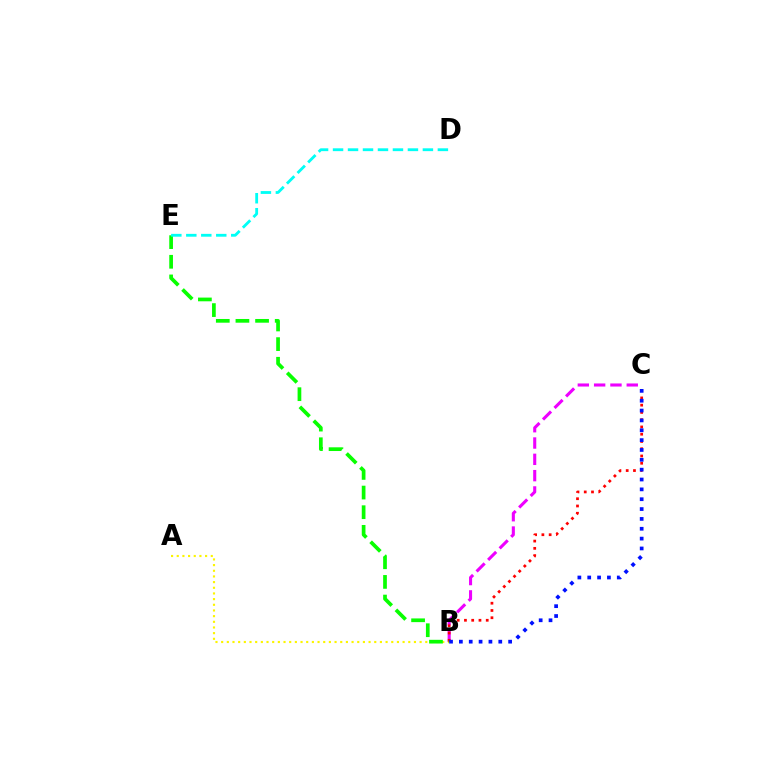{('B', 'C'): [{'color': '#ee00ff', 'line_style': 'dashed', 'thickness': 2.22}, {'color': '#ff0000', 'line_style': 'dotted', 'thickness': 1.97}, {'color': '#0010ff', 'line_style': 'dotted', 'thickness': 2.68}], ('A', 'B'): [{'color': '#fcf500', 'line_style': 'dotted', 'thickness': 1.54}], ('B', 'E'): [{'color': '#08ff00', 'line_style': 'dashed', 'thickness': 2.67}], ('D', 'E'): [{'color': '#00fff6', 'line_style': 'dashed', 'thickness': 2.03}]}